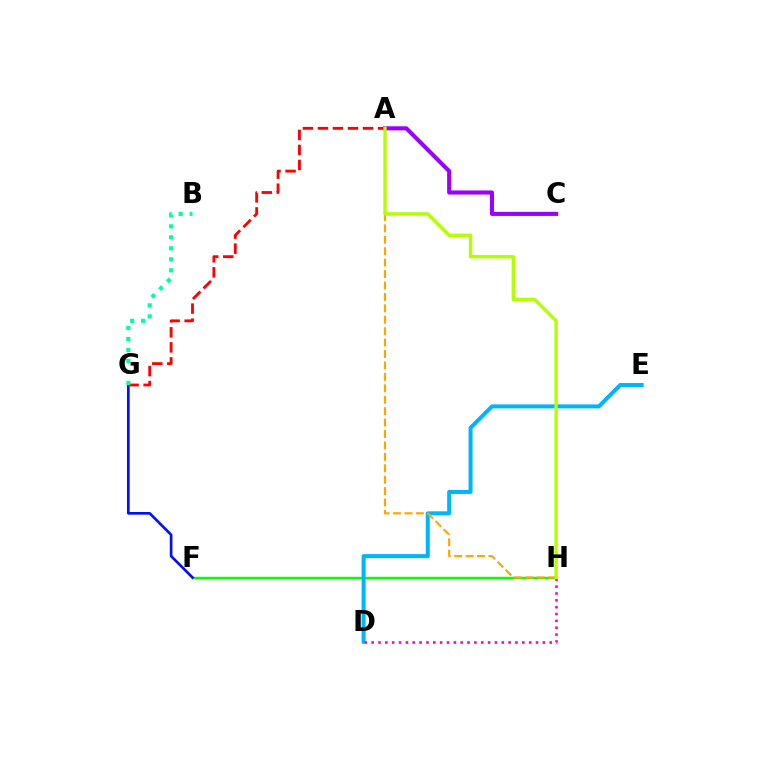{('F', 'H'): [{'color': '#08ff00', 'line_style': 'solid', 'thickness': 1.75}], ('F', 'G'): [{'color': '#0010ff', 'line_style': 'solid', 'thickness': 1.92}], ('D', 'E'): [{'color': '#00b5ff', 'line_style': 'solid', 'thickness': 2.9}], ('A', 'C'): [{'color': '#9b00ff', 'line_style': 'solid', 'thickness': 2.95}], ('A', 'G'): [{'color': '#ff0000', 'line_style': 'dashed', 'thickness': 2.04}], ('A', 'H'): [{'color': '#ffa500', 'line_style': 'dashed', 'thickness': 1.55}, {'color': '#b3ff00', 'line_style': 'solid', 'thickness': 2.43}], ('B', 'G'): [{'color': '#00ff9d', 'line_style': 'dotted', 'thickness': 2.99}], ('D', 'H'): [{'color': '#ff00bd', 'line_style': 'dotted', 'thickness': 1.86}]}